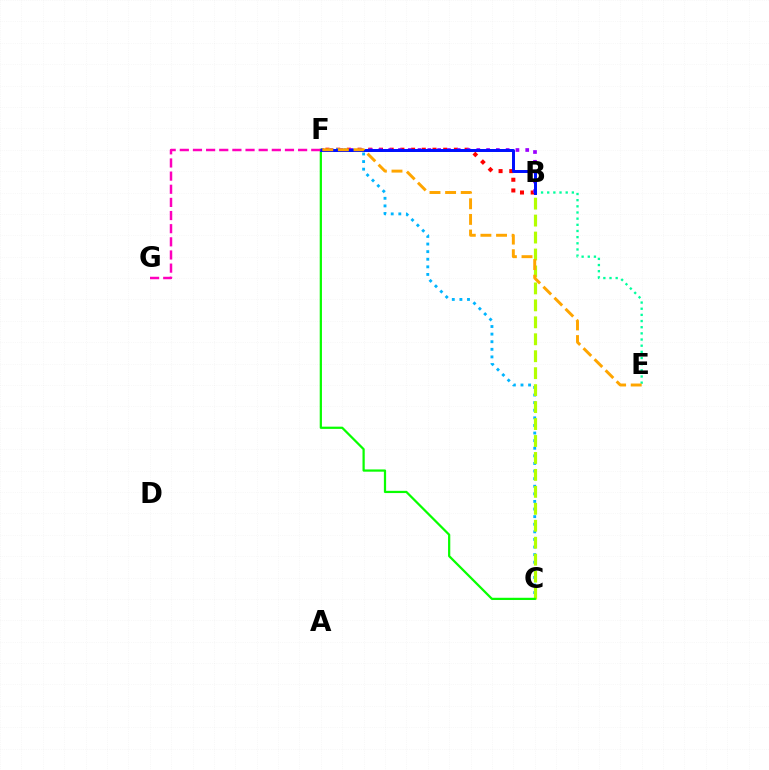{('B', 'E'): [{'color': '#00ff9d', 'line_style': 'dotted', 'thickness': 1.67}], ('B', 'F'): [{'color': '#ff0000', 'line_style': 'dotted', 'thickness': 2.91}, {'color': '#9b00ff', 'line_style': 'dotted', 'thickness': 2.66}, {'color': '#0010ff', 'line_style': 'solid', 'thickness': 2.14}], ('C', 'F'): [{'color': '#00b5ff', 'line_style': 'dotted', 'thickness': 2.06}, {'color': '#08ff00', 'line_style': 'solid', 'thickness': 1.61}], ('B', 'C'): [{'color': '#b3ff00', 'line_style': 'dashed', 'thickness': 2.3}], ('F', 'G'): [{'color': '#ff00bd', 'line_style': 'dashed', 'thickness': 1.79}], ('E', 'F'): [{'color': '#ffa500', 'line_style': 'dashed', 'thickness': 2.12}]}